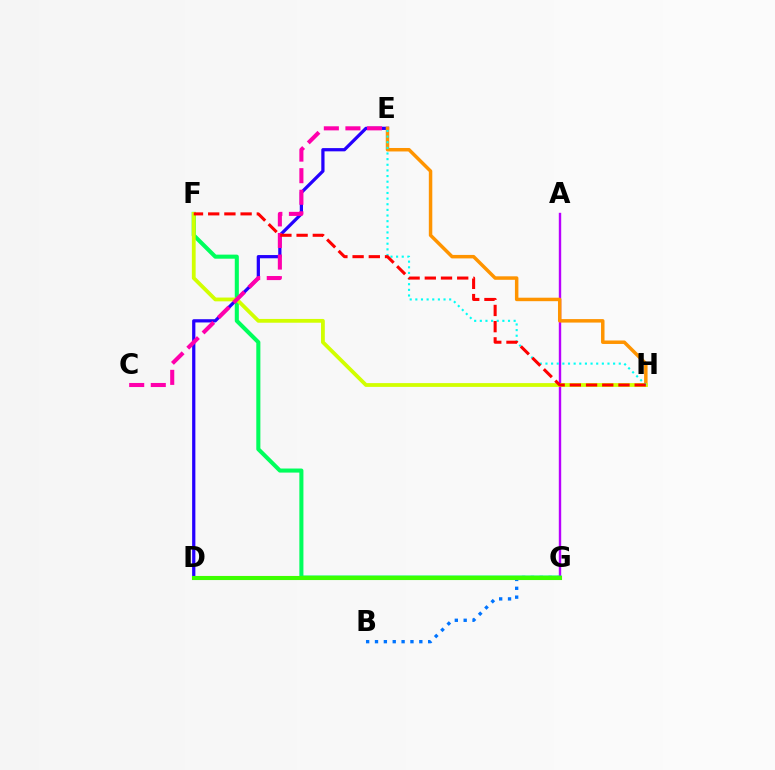{('D', 'E'): [{'color': '#2500ff', 'line_style': 'solid', 'thickness': 2.33}], ('B', 'G'): [{'color': '#0074ff', 'line_style': 'dotted', 'thickness': 2.41}], ('A', 'G'): [{'color': '#b900ff', 'line_style': 'solid', 'thickness': 1.73}], ('F', 'G'): [{'color': '#00ff5c', 'line_style': 'solid', 'thickness': 2.93}], ('E', 'H'): [{'color': '#ff9400', 'line_style': 'solid', 'thickness': 2.5}, {'color': '#00fff6', 'line_style': 'dotted', 'thickness': 1.53}], ('F', 'H'): [{'color': '#d1ff00', 'line_style': 'solid', 'thickness': 2.73}, {'color': '#ff0000', 'line_style': 'dashed', 'thickness': 2.2}], ('D', 'G'): [{'color': '#3dff00', 'line_style': 'solid', 'thickness': 2.95}], ('C', 'E'): [{'color': '#ff00ac', 'line_style': 'dashed', 'thickness': 2.93}]}